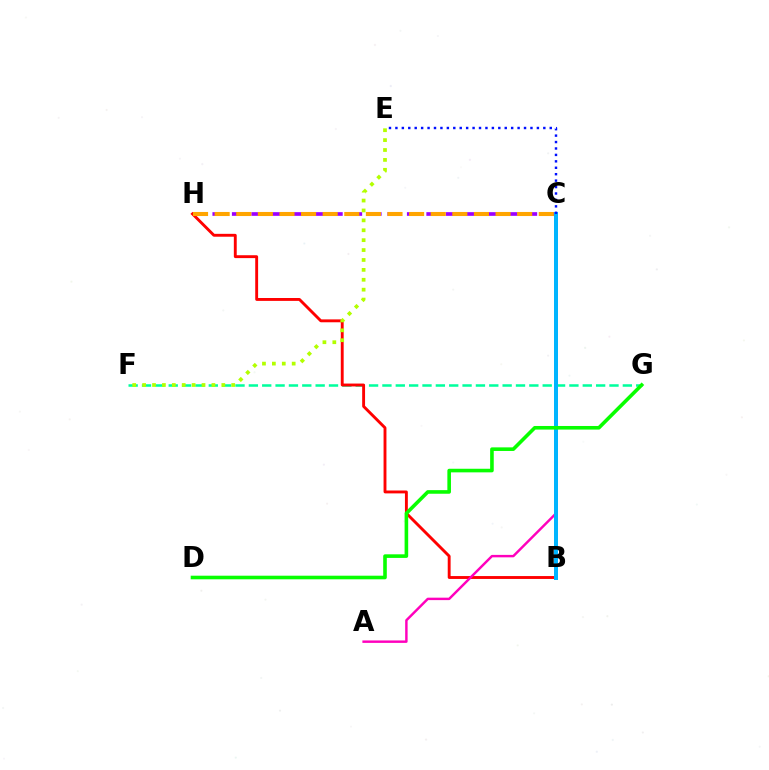{('F', 'G'): [{'color': '#00ff9d', 'line_style': 'dashed', 'thickness': 1.81}], ('B', 'H'): [{'color': '#ff0000', 'line_style': 'solid', 'thickness': 2.08}], ('A', 'C'): [{'color': '#ff00bd', 'line_style': 'solid', 'thickness': 1.76}], ('C', 'H'): [{'color': '#9b00ff', 'line_style': 'dashed', 'thickness': 2.64}, {'color': '#ffa500', 'line_style': 'dashed', 'thickness': 2.94}], ('E', 'F'): [{'color': '#b3ff00', 'line_style': 'dotted', 'thickness': 2.69}], ('B', 'C'): [{'color': '#00b5ff', 'line_style': 'solid', 'thickness': 2.87}], ('D', 'G'): [{'color': '#08ff00', 'line_style': 'solid', 'thickness': 2.59}], ('C', 'E'): [{'color': '#0010ff', 'line_style': 'dotted', 'thickness': 1.75}]}